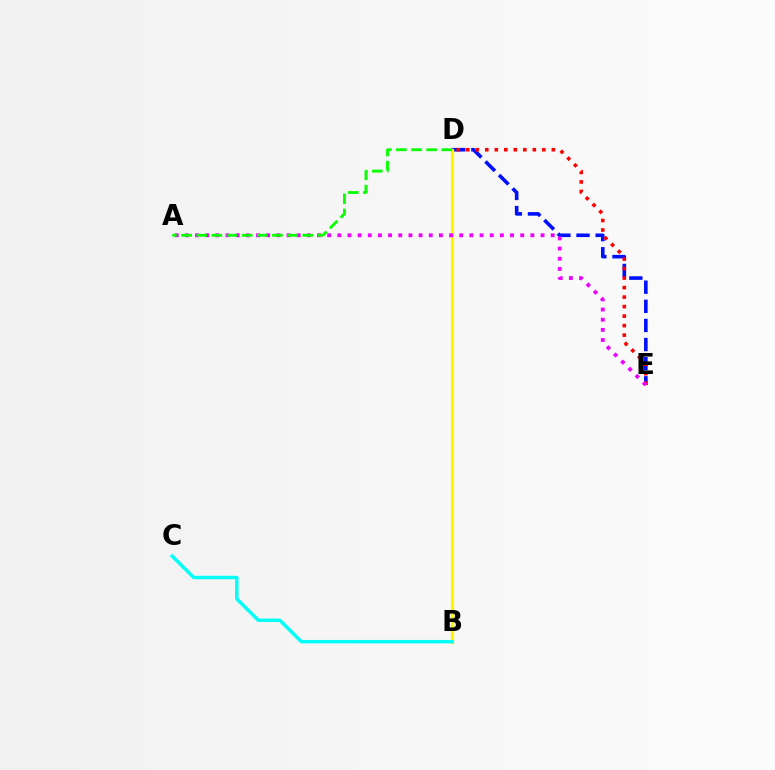{('D', 'E'): [{'color': '#0010ff', 'line_style': 'dashed', 'thickness': 2.6}, {'color': '#ff0000', 'line_style': 'dotted', 'thickness': 2.58}], ('B', 'D'): [{'color': '#fcf500', 'line_style': 'solid', 'thickness': 2.34}], ('B', 'C'): [{'color': '#00fff6', 'line_style': 'solid', 'thickness': 2.47}], ('A', 'E'): [{'color': '#ee00ff', 'line_style': 'dotted', 'thickness': 2.76}], ('A', 'D'): [{'color': '#08ff00', 'line_style': 'dashed', 'thickness': 2.06}]}